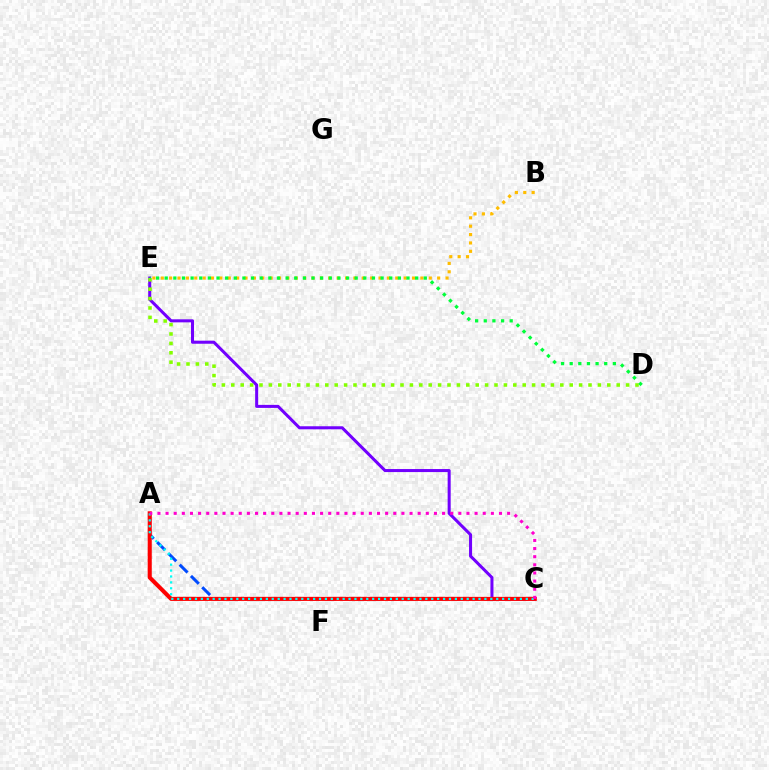{('C', 'E'): [{'color': '#7200ff', 'line_style': 'solid', 'thickness': 2.19}], ('A', 'C'): [{'color': '#004bff', 'line_style': 'dashed', 'thickness': 2.16}, {'color': '#ff0000', 'line_style': 'solid', 'thickness': 2.93}, {'color': '#00fff6', 'line_style': 'dotted', 'thickness': 1.61}, {'color': '#ff00cf', 'line_style': 'dotted', 'thickness': 2.21}], ('D', 'E'): [{'color': '#84ff00', 'line_style': 'dotted', 'thickness': 2.55}, {'color': '#00ff39', 'line_style': 'dotted', 'thickness': 2.35}], ('B', 'E'): [{'color': '#ffbd00', 'line_style': 'dotted', 'thickness': 2.28}]}